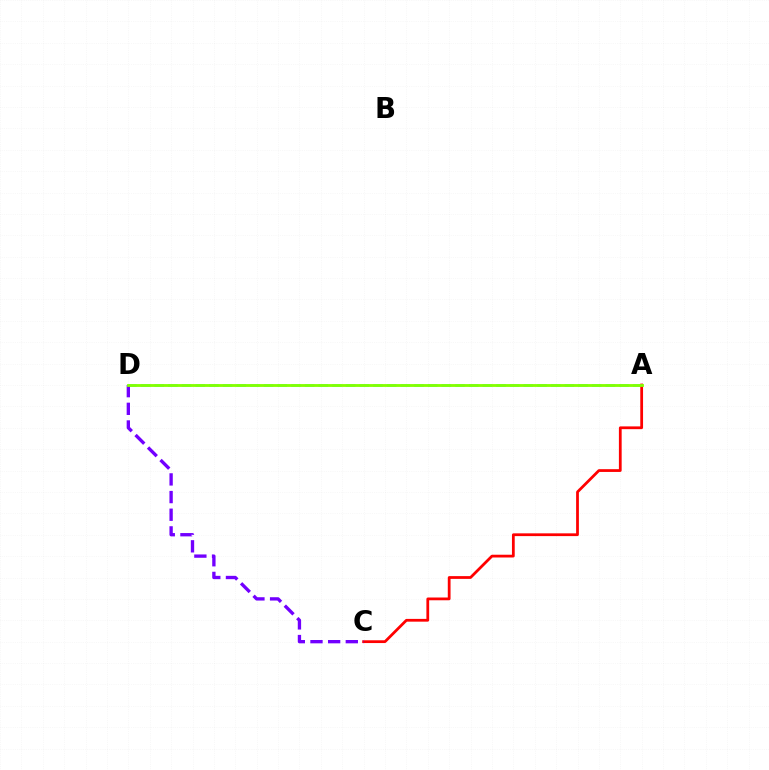{('A', 'D'): [{'color': '#00fff6', 'line_style': 'dashed', 'thickness': 1.86}, {'color': '#84ff00', 'line_style': 'solid', 'thickness': 2.04}], ('A', 'C'): [{'color': '#ff0000', 'line_style': 'solid', 'thickness': 1.99}], ('C', 'D'): [{'color': '#7200ff', 'line_style': 'dashed', 'thickness': 2.4}]}